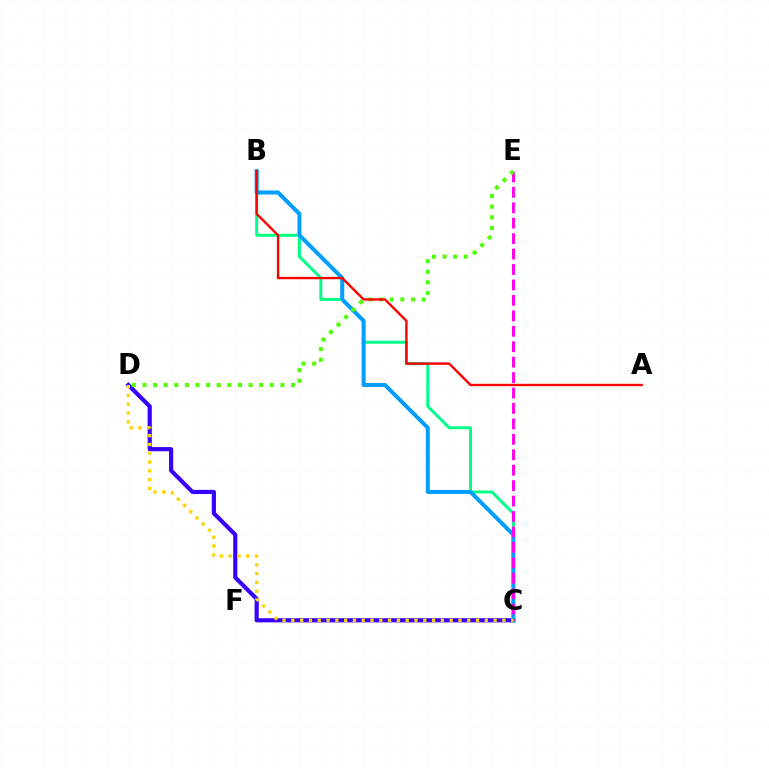{('B', 'C'): [{'color': '#00ff86', 'line_style': 'solid', 'thickness': 2.14}, {'color': '#009eff', 'line_style': 'solid', 'thickness': 2.88}], ('C', 'D'): [{'color': '#3700ff', 'line_style': 'solid', 'thickness': 2.99}, {'color': '#ffd500', 'line_style': 'dotted', 'thickness': 2.39}], ('C', 'E'): [{'color': '#ff00ed', 'line_style': 'dashed', 'thickness': 2.1}], ('D', 'E'): [{'color': '#4fff00', 'line_style': 'dotted', 'thickness': 2.88}], ('A', 'B'): [{'color': '#ff0000', 'line_style': 'solid', 'thickness': 1.72}]}